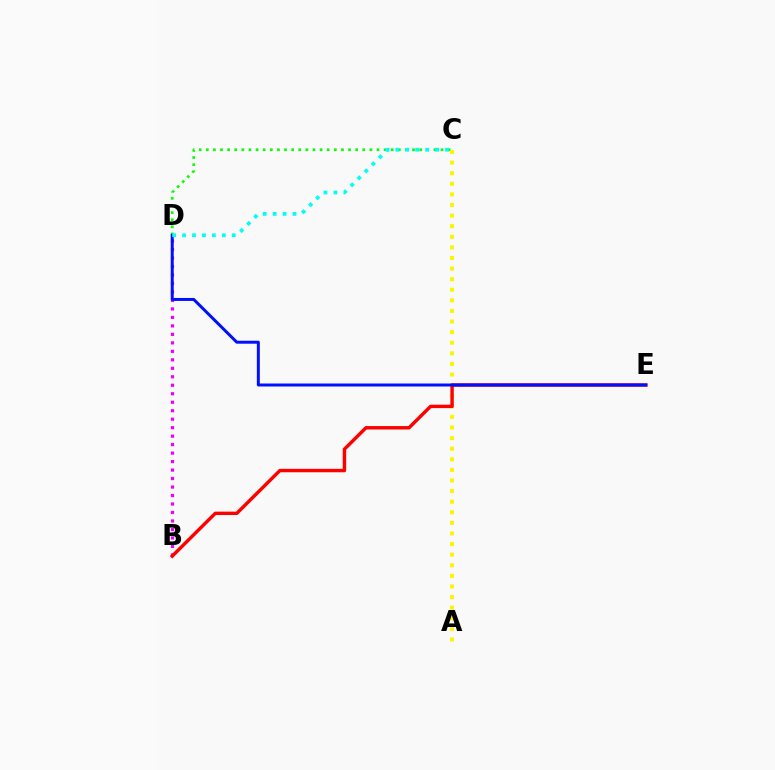{('C', 'D'): [{'color': '#08ff00', 'line_style': 'dotted', 'thickness': 1.93}, {'color': '#00fff6', 'line_style': 'dotted', 'thickness': 2.7}], ('B', 'D'): [{'color': '#ee00ff', 'line_style': 'dotted', 'thickness': 2.3}], ('A', 'C'): [{'color': '#fcf500', 'line_style': 'dotted', 'thickness': 2.88}], ('B', 'E'): [{'color': '#ff0000', 'line_style': 'solid', 'thickness': 2.46}], ('D', 'E'): [{'color': '#0010ff', 'line_style': 'solid', 'thickness': 2.15}]}